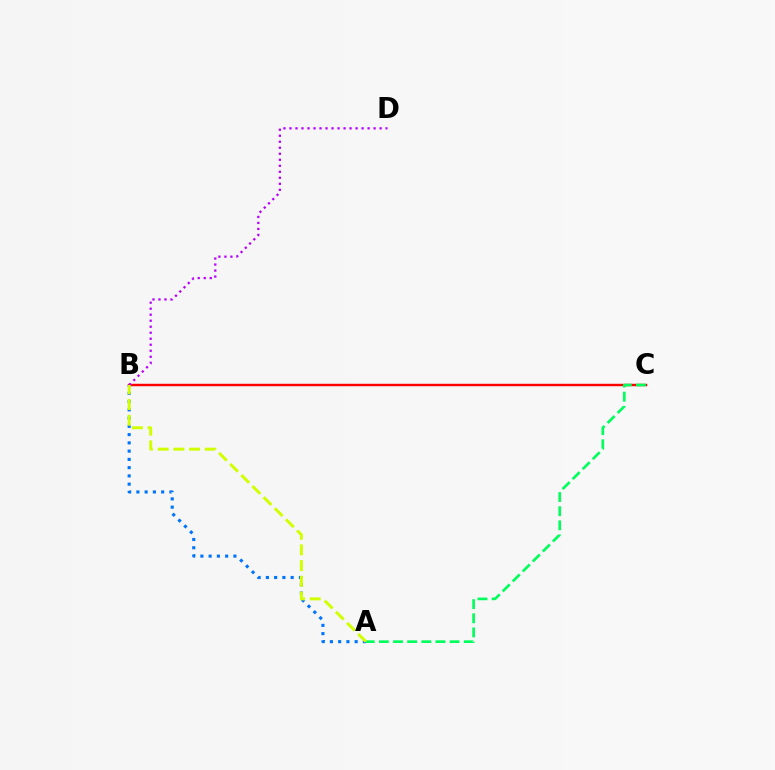{('B', 'C'): [{'color': '#ff0000', 'line_style': 'solid', 'thickness': 1.75}], ('A', 'C'): [{'color': '#00ff5c', 'line_style': 'dashed', 'thickness': 1.92}], ('B', 'D'): [{'color': '#b900ff', 'line_style': 'dotted', 'thickness': 1.63}], ('A', 'B'): [{'color': '#0074ff', 'line_style': 'dotted', 'thickness': 2.24}, {'color': '#d1ff00', 'line_style': 'dashed', 'thickness': 2.14}]}